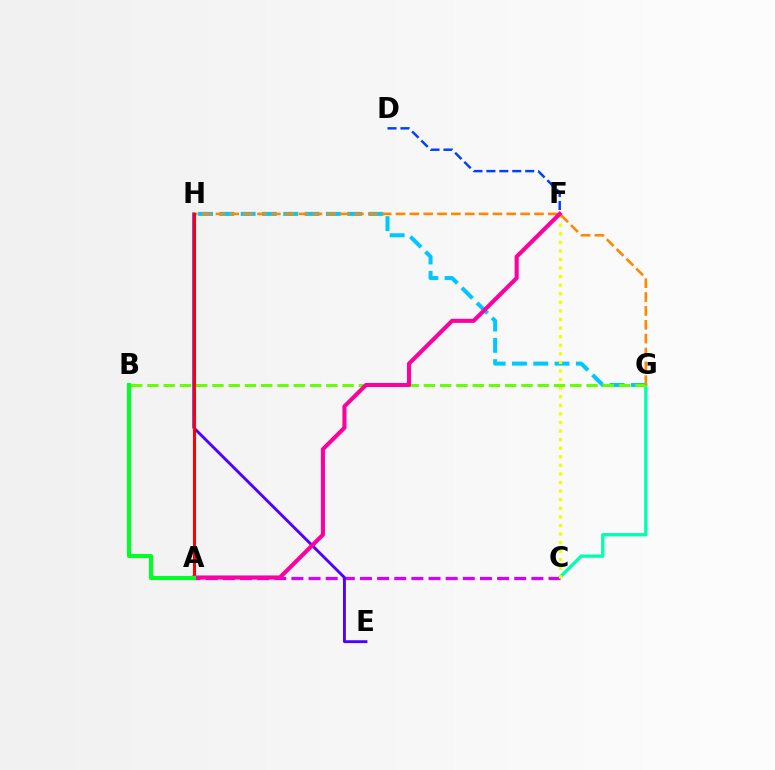{('G', 'H'): [{'color': '#00c7ff', 'line_style': 'dashed', 'thickness': 2.89}, {'color': '#ff8800', 'line_style': 'dashed', 'thickness': 1.88}], ('C', 'G'): [{'color': '#00ffaf', 'line_style': 'solid', 'thickness': 2.39}], ('A', 'C'): [{'color': '#d600ff', 'line_style': 'dashed', 'thickness': 2.33}], ('C', 'F'): [{'color': '#eeff00', 'line_style': 'dotted', 'thickness': 2.33}], ('D', 'F'): [{'color': '#003fff', 'line_style': 'dashed', 'thickness': 1.76}], ('E', 'H'): [{'color': '#4f00ff', 'line_style': 'solid', 'thickness': 2.07}], ('B', 'G'): [{'color': '#66ff00', 'line_style': 'dashed', 'thickness': 2.21}], ('A', 'H'): [{'color': '#ff0000', 'line_style': 'solid', 'thickness': 2.2}], ('A', 'F'): [{'color': '#ff00a0', 'line_style': 'solid', 'thickness': 2.94}], ('A', 'B'): [{'color': '#00ff27', 'line_style': 'solid', 'thickness': 2.97}]}